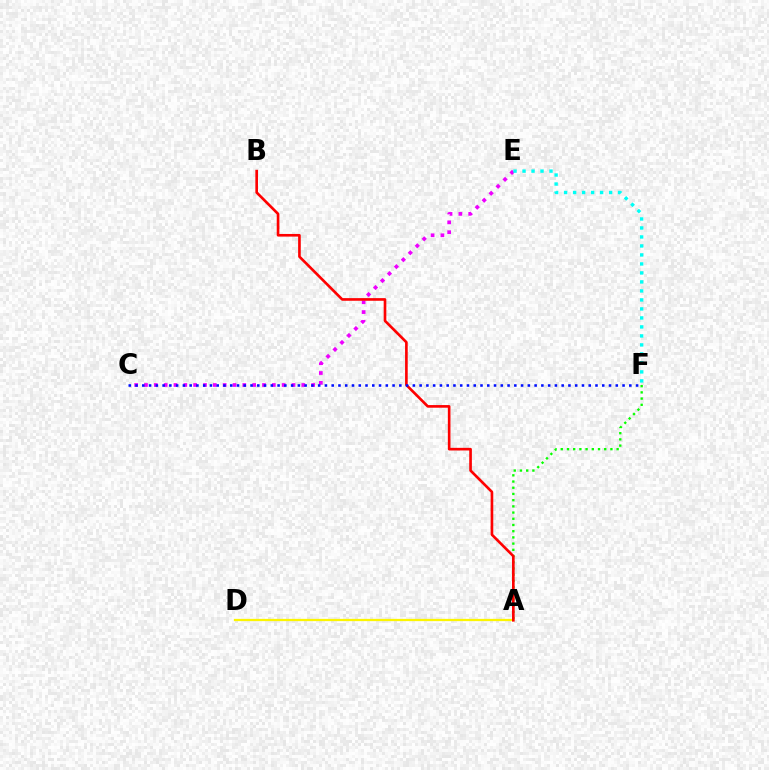{('C', 'E'): [{'color': '#ee00ff', 'line_style': 'dotted', 'thickness': 2.67}], ('A', 'D'): [{'color': '#fcf500', 'line_style': 'solid', 'thickness': 1.64}], ('A', 'F'): [{'color': '#08ff00', 'line_style': 'dotted', 'thickness': 1.69}], ('A', 'B'): [{'color': '#ff0000', 'line_style': 'solid', 'thickness': 1.91}], ('C', 'F'): [{'color': '#0010ff', 'line_style': 'dotted', 'thickness': 1.84}], ('E', 'F'): [{'color': '#00fff6', 'line_style': 'dotted', 'thickness': 2.44}]}